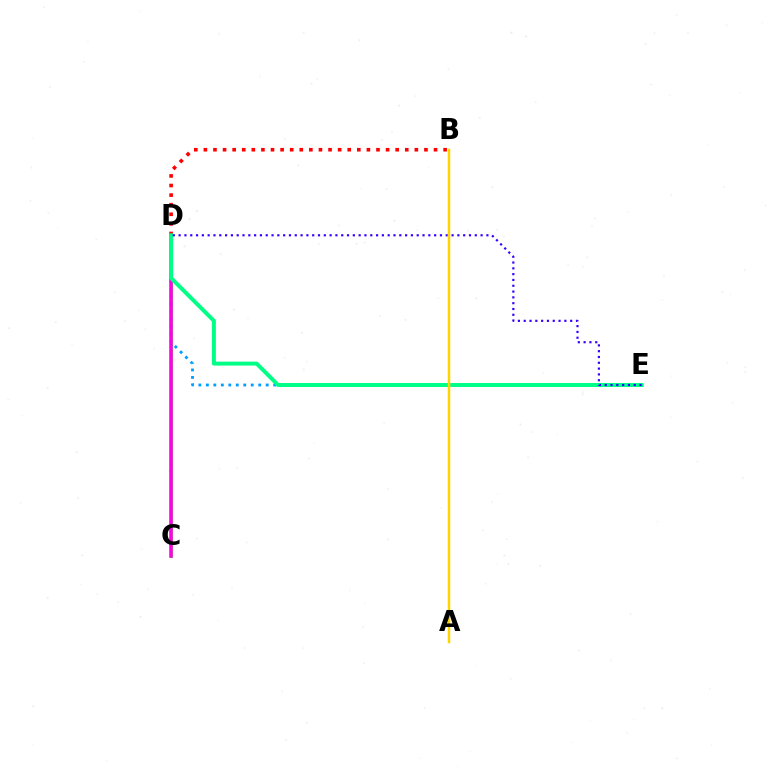{('C', 'D'): [{'color': '#4fff00', 'line_style': 'solid', 'thickness': 2.3}, {'color': '#ff00ed', 'line_style': 'solid', 'thickness': 2.54}], ('D', 'E'): [{'color': '#009eff', 'line_style': 'dotted', 'thickness': 2.03}, {'color': '#00ff86', 'line_style': 'solid', 'thickness': 2.85}, {'color': '#3700ff', 'line_style': 'dotted', 'thickness': 1.58}], ('B', 'D'): [{'color': '#ff0000', 'line_style': 'dotted', 'thickness': 2.61}], ('A', 'B'): [{'color': '#ffd500', 'line_style': 'solid', 'thickness': 1.8}]}